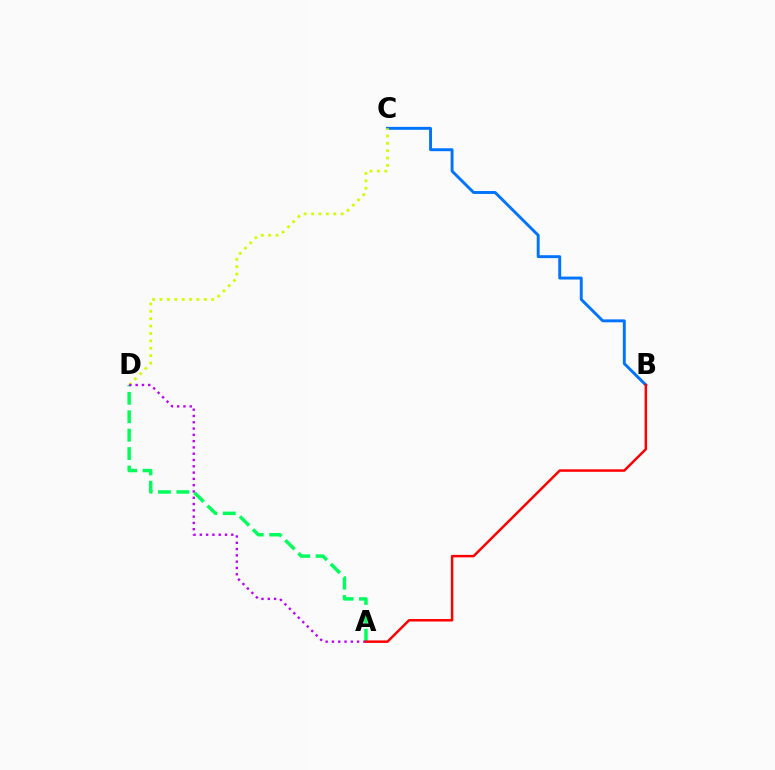{('B', 'C'): [{'color': '#0074ff', 'line_style': 'solid', 'thickness': 2.11}], ('C', 'D'): [{'color': '#d1ff00', 'line_style': 'dotted', 'thickness': 2.01}], ('A', 'D'): [{'color': '#00ff5c', 'line_style': 'dashed', 'thickness': 2.5}, {'color': '#b900ff', 'line_style': 'dotted', 'thickness': 1.71}], ('A', 'B'): [{'color': '#ff0000', 'line_style': 'solid', 'thickness': 1.79}]}